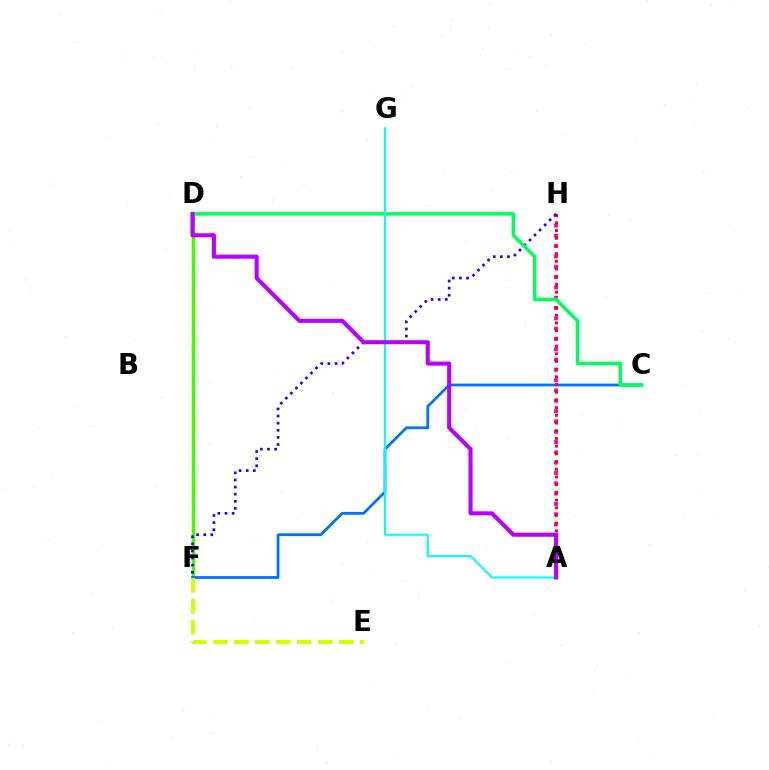{('A', 'H'): [{'color': '#ff00ac', 'line_style': 'dotted', 'thickness': 2.8}, {'color': '#ff0000', 'line_style': 'dotted', 'thickness': 2.09}], ('D', 'F'): [{'color': '#ff9400', 'line_style': 'dashed', 'thickness': 2.52}, {'color': '#3dff00', 'line_style': 'solid', 'thickness': 2.29}], ('C', 'F'): [{'color': '#0074ff', 'line_style': 'solid', 'thickness': 2.0}], ('E', 'F'): [{'color': '#d1ff00', 'line_style': 'dashed', 'thickness': 2.85}], ('F', 'H'): [{'color': '#2500ff', 'line_style': 'dotted', 'thickness': 1.93}], ('C', 'D'): [{'color': '#00ff5c', 'line_style': 'solid', 'thickness': 2.5}], ('A', 'G'): [{'color': '#00fff6', 'line_style': 'solid', 'thickness': 1.5}], ('A', 'D'): [{'color': '#b900ff', 'line_style': 'solid', 'thickness': 2.93}]}